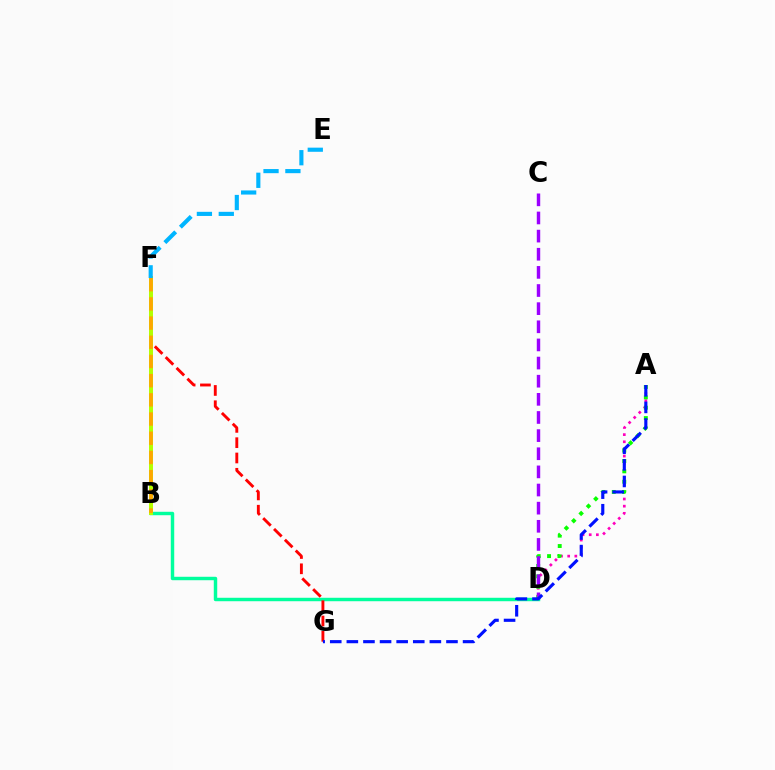{('B', 'D'): [{'color': '#00ff9d', 'line_style': 'solid', 'thickness': 2.48}], ('A', 'D'): [{'color': '#ff00bd', 'line_style': 'dotted', 'thickness': 1.94}, {'color': '#08ff00', 'line_style': 'dotted', 'thickness': 2.82}], ('F', 'G'): [{'color': '#ff0000', 'line_style': 'dashed', 'thickness': 2.08}], ('B', 'F'): [{'color': '#b3ff00', 'line_style': 'solid', 'thickness': 2.86}, {'color': '#ffa500', 'line_style': 'dashed', 'thickness': 2.61}], ('C', 'D'): [{'color': '#9b00ff', 'line_style': 'dashed', 'thickness': 2.46}], ('A', 'G'): [{'color': '#0010ff', 'line_style': 'dashed', 'thickness': 2.26}], ('E', 'F'): [{'color': '#00b5ff', 'line_style': 'dashed', 'thickness': 2.97}]}